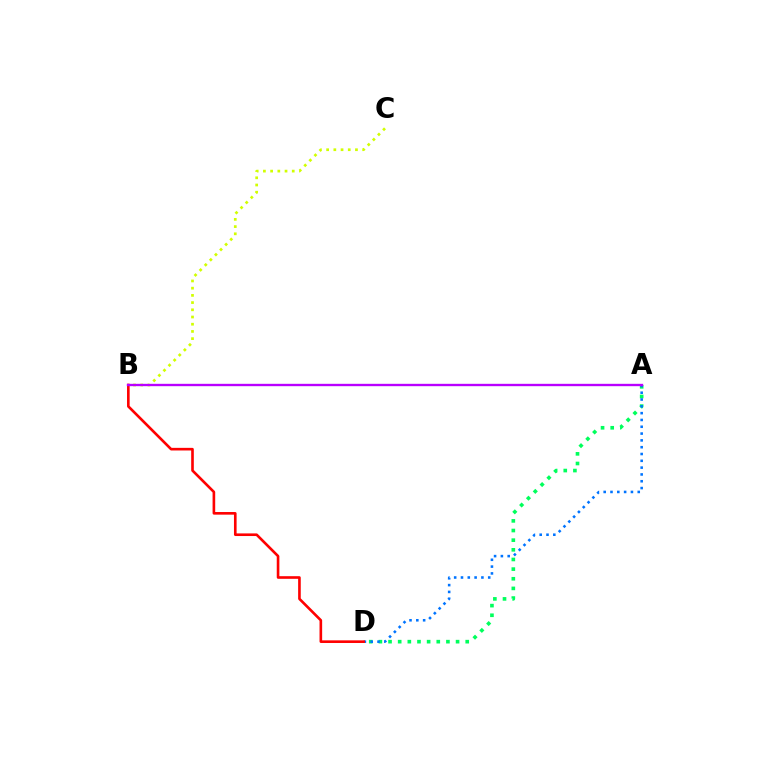{('B', 'C'): [{'color': '#d1ff00', 'line_style': 'dotted', 'thickness': 1.96}], ('A', 'D'): [{'color': '#00ff5c', 'line_style': 'dotted', 'thickness': 2.62}, {'color': '#0074ff', 'line_style': 'dotted', 'thickness': 1.85}], ('B', 'D'): [{'color': '#ff0000', 'line_style': 'solid', 'thickness': 1.89}], ('A', 'B'): [{'color': '#b900ff', 'line_style': 'solid', 'thickness': 1.7}]}